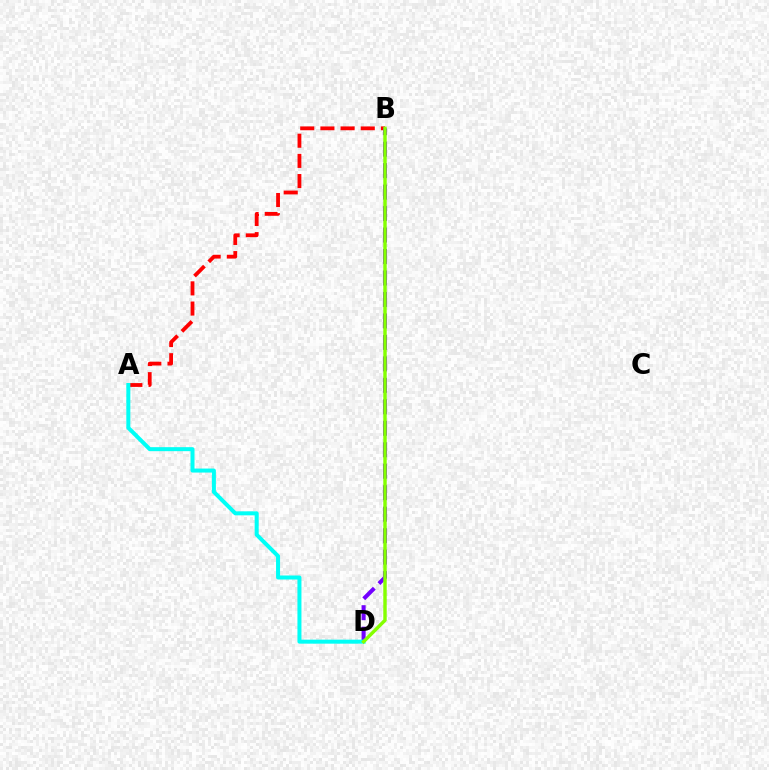{('A', 'B'): [{'color': '#ff0000', 'line_style': 'dashed', 'thickness': 2.74}], ('B', 'D'): [{'color': '#7200ff', 'line_style': 'dashed', 'thickness': 2.92}, {'color': '#84ff00', 'line_style': 'solid', 'thickness': 2.46}], ('A', 'D'): [{'color': '#00fff6', 'line_style': 'solid', 'thickness': 2.88}]}